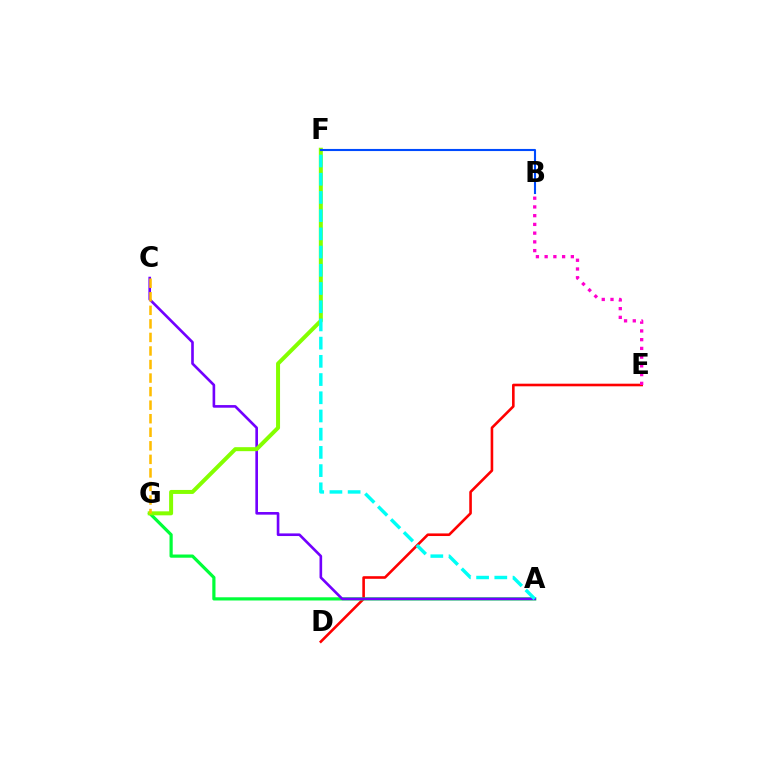{('D', 'E'): [{'color': '#ff0000', 'line_style': 'solid', 'thickness': 1.88}], ('A', 'G'): [{'color': '#00ff39', 'line_style': 'solid', 'thickness': 2.3}], ('A', 'C'): [{'color': '#7200ff', 'line_style': 'solid', 'thickness': 1.9}], ('F', 'G'): [{'color': '#84ff00', 'line_style': 'solid', 'thickness': 2.87}], ('B', 'E'): [{'color': '#ff00cf', 'line_style': 'dotted', 'thickness': 2.37}], ('B', 'F'): [{'color': '#004bff', 'line_style': 'solid', 'thickness': 1.52}], ('A', 'F'): [{'color': '#00fff6', 'line_style': 'dashed', 'thickness': 2.47}], ('C', 'G'): [{'color': '#ffbd00', 'line_style': 'dashed', 'thickness': 1.84}]}